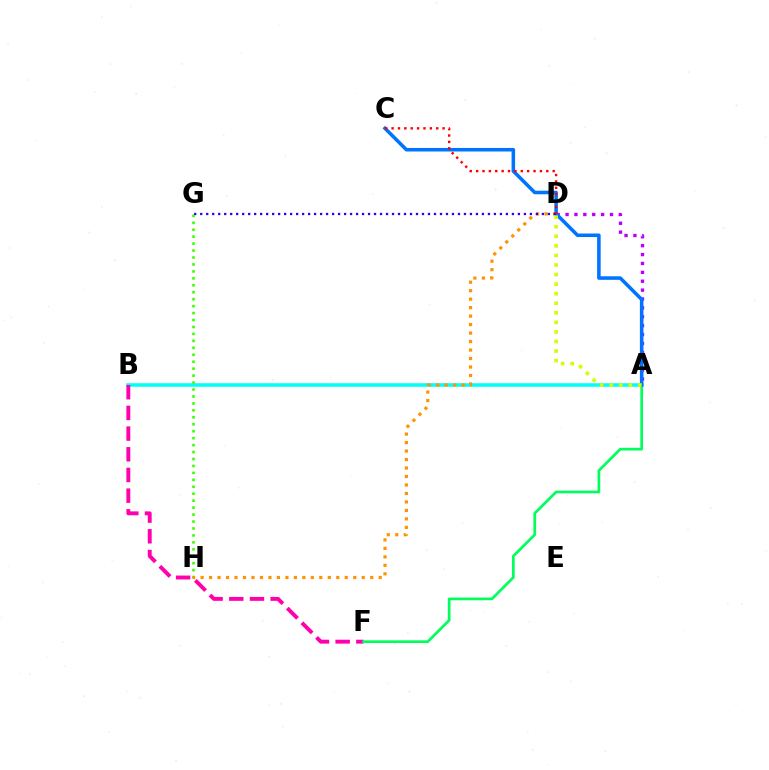{('A', 'B'): [{'color': '#00fff6', 'line_style': 'solid', 'thickness': 2.55}], ('B', 'F'): [{'color': '#ff00ac', 'line_style': 'dashed', 'thickness': 2.81}], ('G', 'H'): [{'color': '#3dff00', 'line_style': 'dotted', 'thickness': 1.89}], ('A', 'F'): [{'color': '#00ff5c', 'line_style': 'solid', 'thickness': 1.95}], ('A', 'D'): [{'color': '#b900ff', 'line_style': 'dotted', 'thickness': 2.41}, {'color': '#d1ff00', 'line_style': 'dotted', 'thickness': 2.6}], ('D', 'H'): [{'color': '#ff9400', 'line_style': 'dotted', 'thickness': 2.3}], ('A', 'C'): [{'color': '#0074ff', 'line_style': 'solid', 'thickness': 2.56}], ('D', 'G'): [{'color': '#2500ff', 'line_style': 'dotted', 'thickness': 1.63}], ('C', 'D'): [{'color': '#ff0000', 'line_style': 'dotted', 'thickness': 1.73}]}